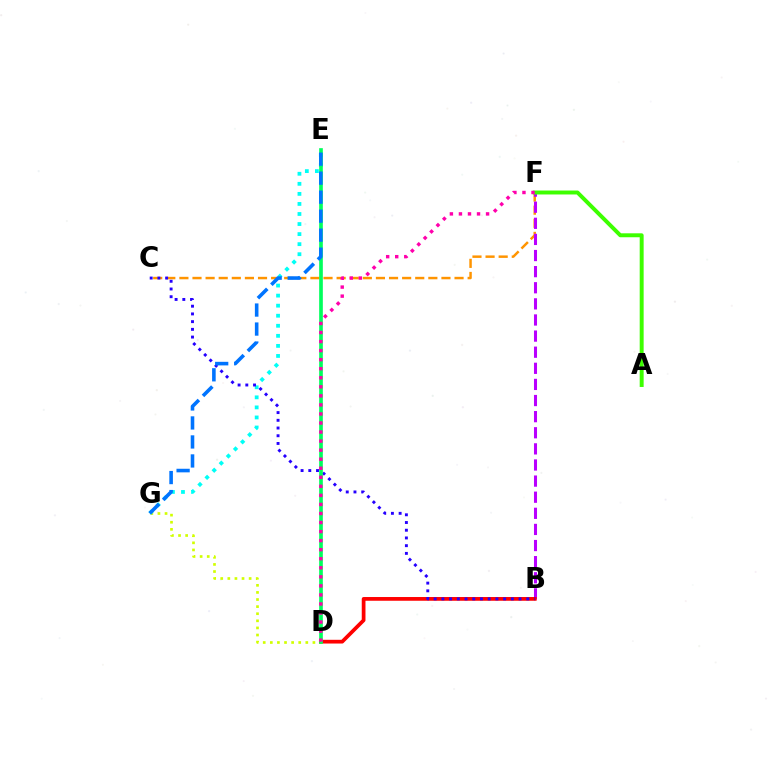{('D', 'G'): [{'color': '#d1ff00', 'line_style': 'dotted', 'thickness': 1.93}], ('C', 'F'): [{'color': '#ff9400', 'line_style': 'dashed', 'thickness': 1.78}], ('E', 'G'): [{'color': '#00fff6', 'line_style': 'dotted', 'thickness': 2.73}, {'color': '#0074ff', 'line_style': 'dashed', 'thickness': 2.58}], ('B', 'F'): [{'color': '#b900ff', 'line_style': 'dashed', 'thickness': 2.19}], ('B', 'D'): [{'color': '#ff0000', 'line_style': 'solid', 'thickness': 2.69}], ('B', 'C'): [{'color': '#2500ff', 'line_style': 'dotted', 'thickness': 2.1}], ('A', 'F'): [{'color': '#3dff00', 'line_style': 'solid', 'thickness': 2.84}], ('D', 'E'): [{'color': '#00ff5c', 'line_style': 'solid', 'thickness': 2.64}], ('D', 'F'): [{'color': '#ff00ac', 'line_style': 'dotted', 'thickness': 2.46}]}